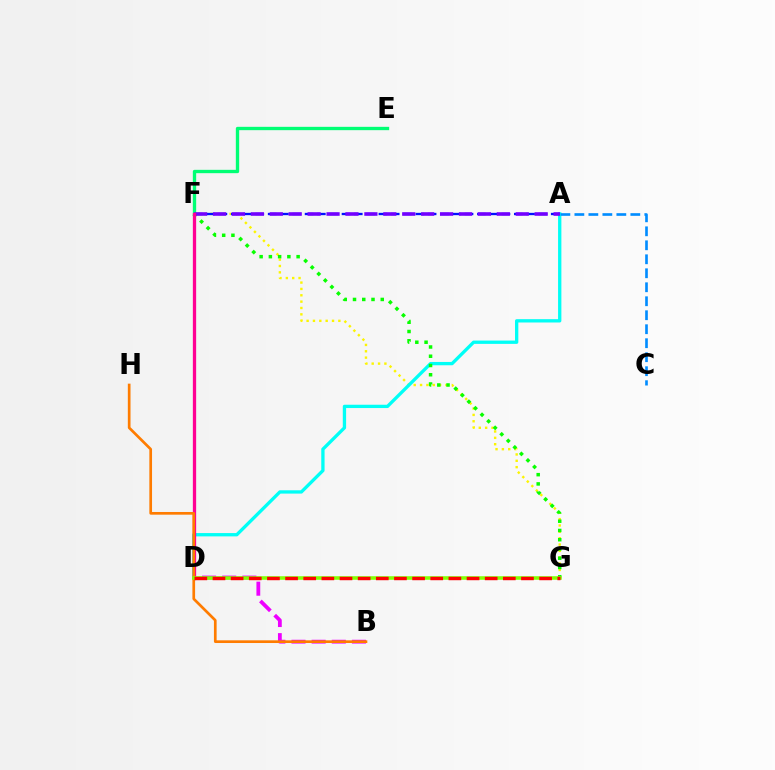{('F', 'G'): [{'color': '#fcf500', 'line_style': 'dotted', 'thickness': 1.73}, {'color': '#08ff00', 'line_style': 'dotted', 'thickness': 2.51}], ('B', 'D'): [{'color': '#ee00ff', 'line_style': 'dashed', 'thickness': 2.74}], ('A', 'D'): [{'color': '#00fff6', 'line_style': 'solid', 'thickness': 2.39}], ('A', 'C'): [{'color': '#008cff', 'line_style': 'dashed', 'thickness': 1.9}], ('A', 'F'): [{'color': '#0010ff', 'line_style': 'dashed', 'thickness': 1.67}, {'color': '#7200ff', 'line_style': 'dashed', 'thickness': 2.57}], ('E', 'F'): [{'color': '#00ff74', 'line_style': 'solid', 'thickness': 2.4}], ('D', 'F'): [{'color': '#ff0094', 'line_style': 'solid', 'thickness': 2.36}], ('B', 'H'): [{'color': '#ff7c00', 'line_style': 'solid', 'thickness': 1.93}], ('D', 'G'): [{'color': '#84ff00', 'line_style': 'solid', 'thickness': 2.56}, {'color': '#ff0000', 'line_style': 'dashed', 'thickness': 2.47}]}